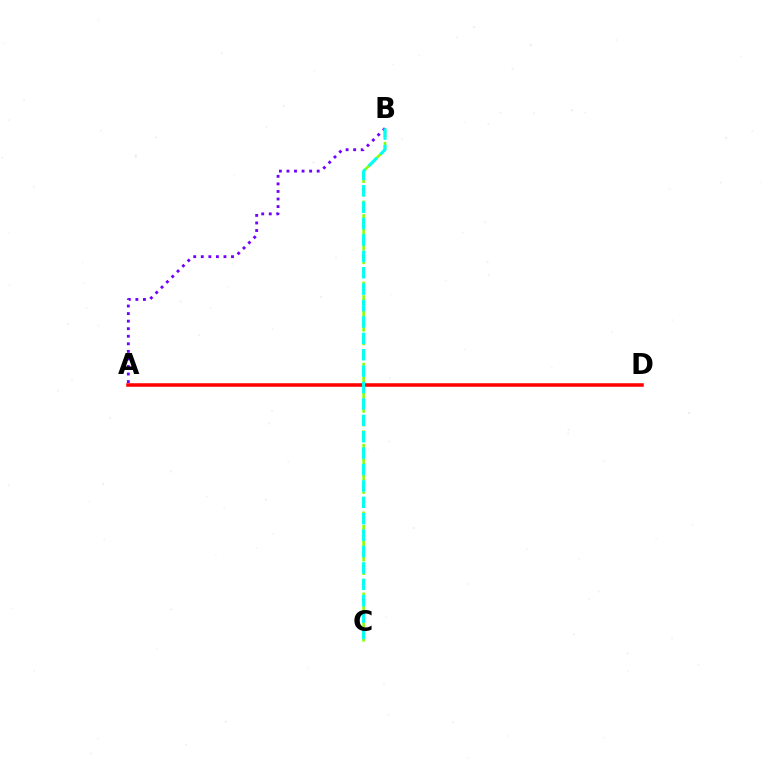{('A', 'D'): [{'color': '#ff0000', 'line_style': 'solid', 'thickness': 2.54}], ('B', 'C'): [{'color': '#84ff00', 'line_style': 'dashed', 'thickness': 1.84}, {'color': '#00fff6', 'line_style': 'dashed', 'thickness': 2.23}], ('A', 'B'): [{'color': '#7200ff', 'line_style': 'dotted', 'thickness': 2.05}]}